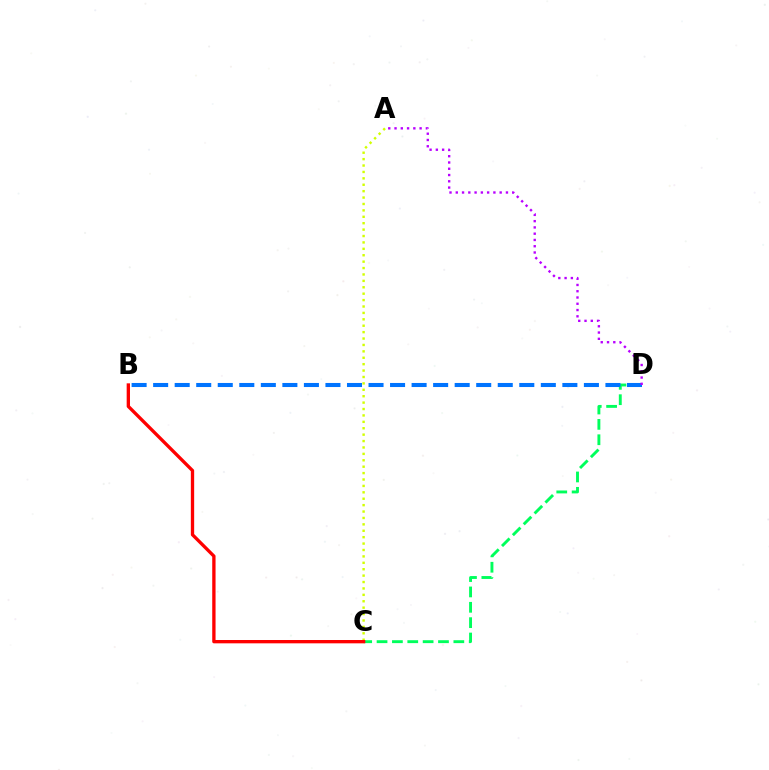{('C', 'D'): [{'color': '#00ff5c', 'line_style': 'dashed', 'thickness': 2.09}], ('B', 'D'): [{'color': '#0074ff', 'line_style': 'dashed', 'thickness': 2.93}], ('A', 'D'): [{'color': '#b900ff', 'line_style': 'dotted', 'thickness': 1.7}], ('A', 'C'): [{'color': '#d1ff00', 'line_style': 'dotted', 'thickness': 1.74}], ('B', 'C'): [{'color': '#ff0000', 'line_style': 'solid', 'thickness': 2.39}]}